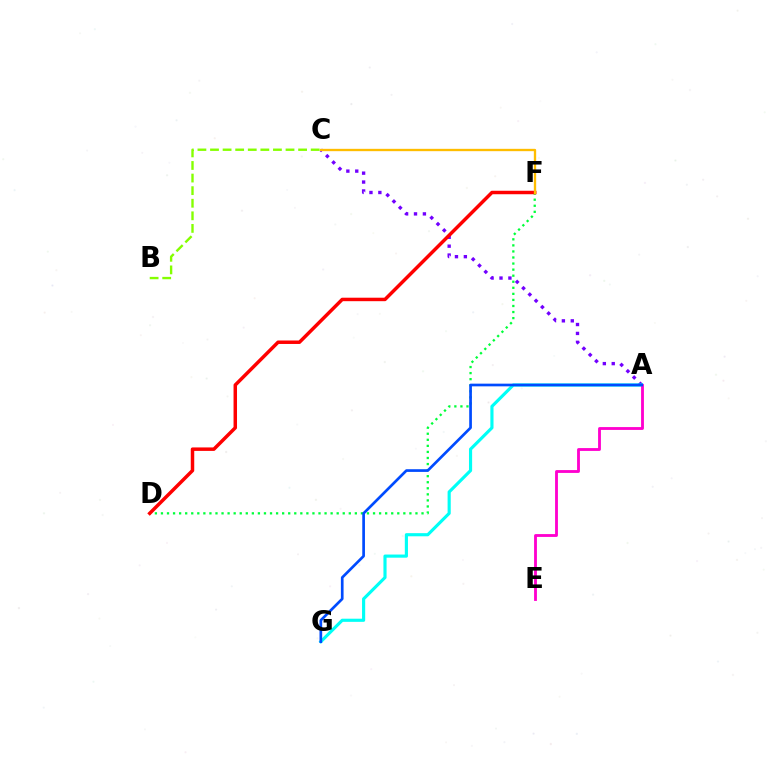{('D', 'F'): [{'color': '#00ff39', 'line_style': 'dotted', 'thickness': 1.65}, {'color': '#ff0000', 'line_style': 'solid', 'thickness': 2.5}], ('A', 'C'): [{'color': '#7200ff', 'line_style': 'dotted', 'thickness': 2.42}], ('A', 'G'): [{'color': '#00fff6', 'line_style': 'solid', 'thickness': 2.26}, {'color': '#004bff', 'line_style': 'solid', 'thickness': 1.94}], ('A', 'E'): [{'color': '#ff00cf', 'line_style': 'solid', 'thickness': 2.04}], ('C', 'F'): [{'color': '#ffbd00', 'line_style': 'solid', 'thickness': 1.68}], ('B', 'C'): [{'color': '#84ff00', 'line_style': 'dashed', 'thickness': 1.71}]}